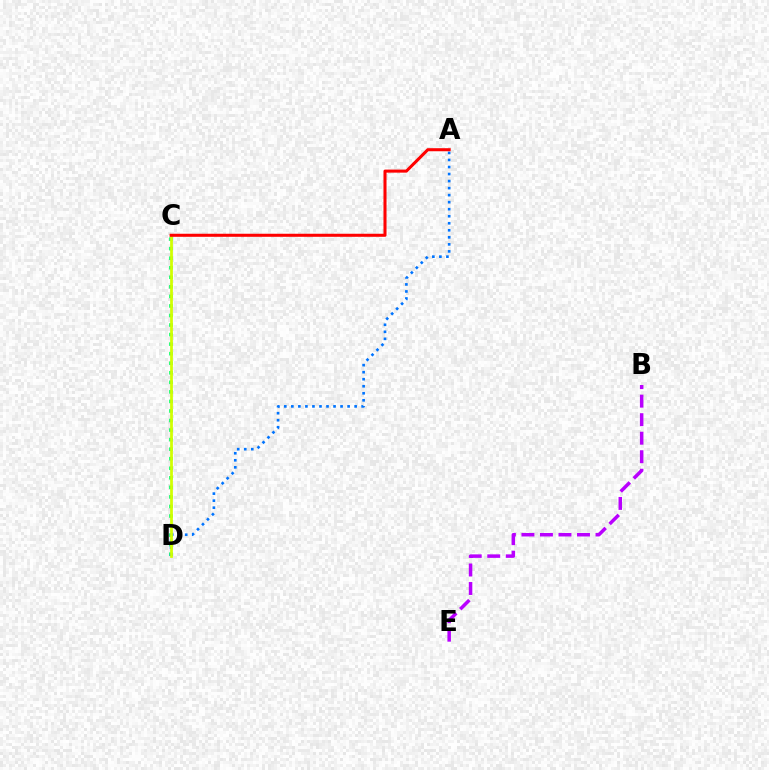{('B', 'E'): [{'color': '#b900ff', 'line_style': 'dashed', 'thickness': 2.52}], ('C', 'D'): [{'color': '#00ff5c', 'line_style': 'dotted', 'thickness': 2.59}, {'color': '#d1ff00', 'line_style': 'solid', 'thickness': 1.98}], ('A', 'D'): [{'color': '#0074ff', 'line_style': 'dotted', 'thickness': 1.91}], ('A', 'C'): [{'color': '#ff0000', 'line_style': 'solid', 'thickness': 2.19}]}